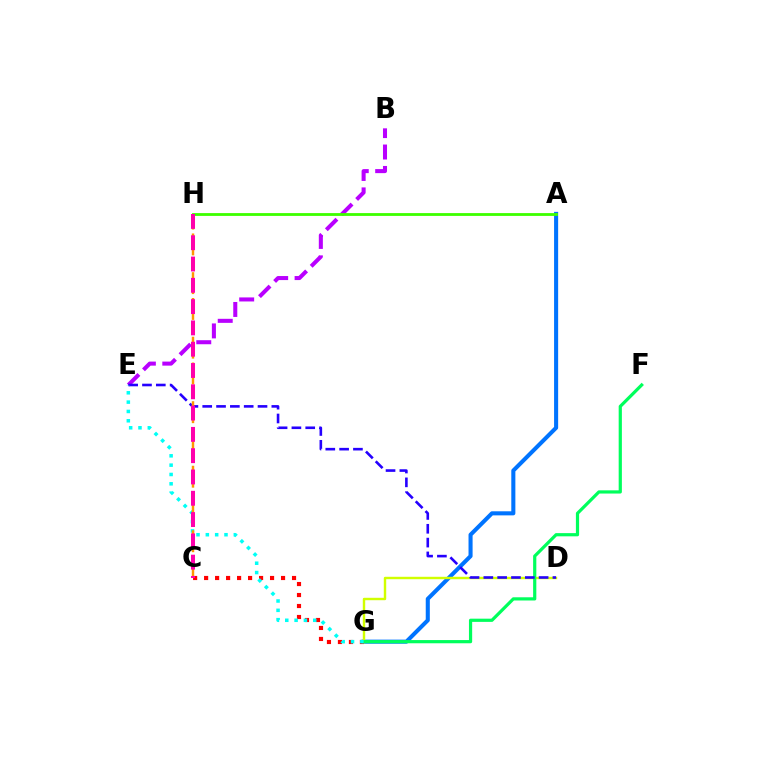{('A', 'G'): [{'color': '#0074ff', 'line_style': 'solid', 'thickness': 2.93}], ('C', 'G'): [{'color': '#ff0000', 'line_style': 'dotted', 'thickness': 2.99}], ('D', 'G'): [{'color': '#d1ff00', 'line_style': 'solid', 'thickness': 1.74}], ('B', 'E'): [{'color': '#b900ff', 'line_style': 'dashed', 'thickness': 2.91}], ('F', 'G'): [{'color': '#00ff5c', 'line_style': 'solid', 'thickness': 2.31}], ('A', 'H'): [{'color': '#3dff00', 'line_style': 'solid', 'thickness': 2.03}], ('D', 'E'): [{'color': '#2500ff', 'line_style': 'dashed', 'thickness': 1.88}], ('E', 'G'): [{'color': '#00fff6', 'line_style': 'dotted', 'thickness': 2.53}], ('C', 'H'): [{'color': '#ff9400', 'line_style': 'dashed', 'thickness': 1.75}, {'color': '#ff00ac', 'line_style': 'dashed', 'thickness': 2.89}]}